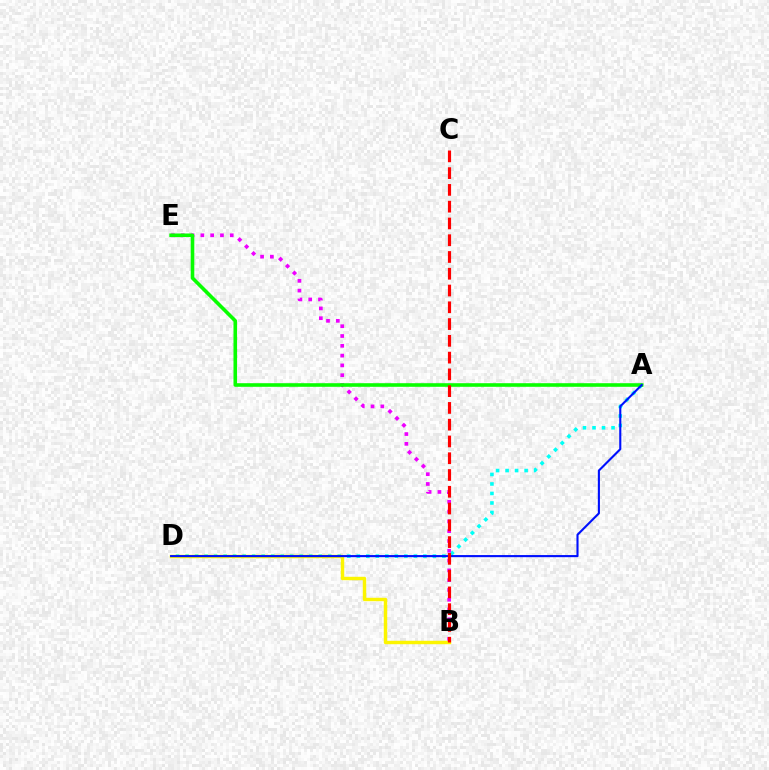{('A', 'D'): [{'color': '#00fff6', 'line_style': 'dotted', 'thickness': 2.58}, {'color': '#0010ff', 'line_style': 'solid', 'thickness': 1.52}], ('B', 'D'): [{'color': '#fcf500', 'line_style': 'solid', 'thickness': 2.48}], ('B', 'E'): [{'color': '#ee00ff', 'line_style': 'dotted', 'thickness': 2.66}], ('A', 'E'): [{'color': '#08ff00', 'line_style': 'solid', 'thickness': 2.59}], ('B', 'C'): [{'color': '#ff0000', 'line_style': 'dashed', 'thickness': 2.28}]}